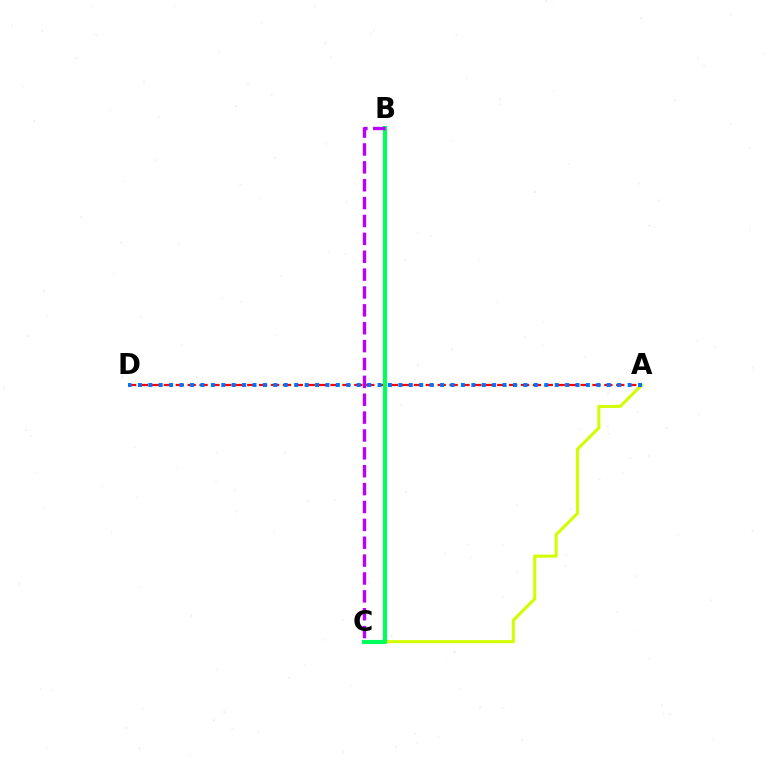{('A', 'C'): [{'color': '#d1ff00', 'line_style': 'solid', 'thickness': 2.21}], ('A', 'D'): [{'color': '#ff0000', 'line_style': 'dashed', 'thickness': 1.62}, {'color': '#0074ff', 'line_style': 'dotted', 'thickness': 2.83}], ('B', 'C'): [{'color': '#00ff5c', 'line_style': 'solid', 'thickness': 2.99}, {'color': '#b900ff', 'line_style': 'dashed', 'thickness': 2.43}]}